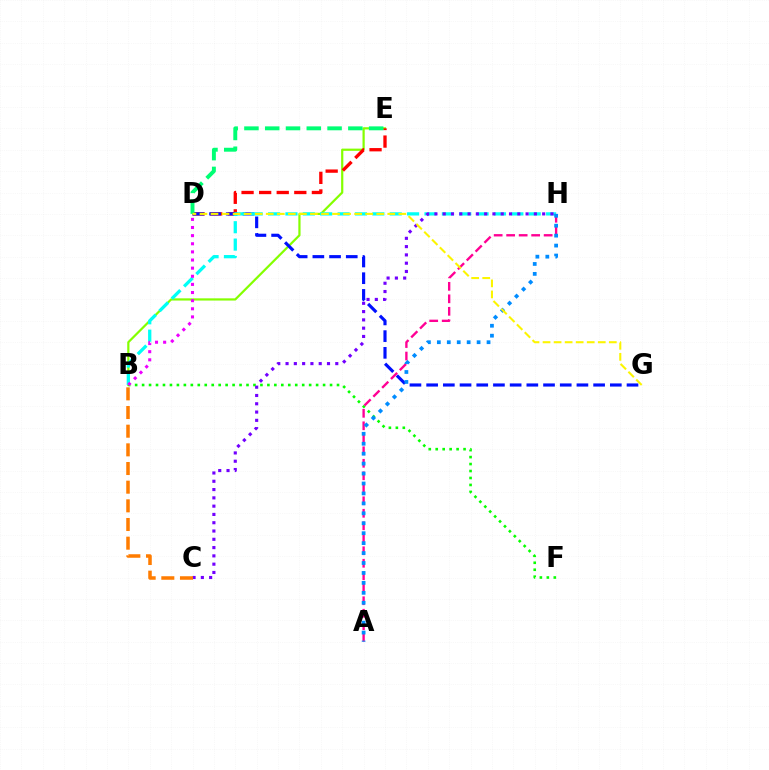{('B', 'E'): [{'color': '#84ff00', 'line_style': 'solid', 'thickness': 1.59}], ('D', 'E'): [{'color': '#ff0000', 'line_style': 'dashed', 'thickness': 2.39}, {'color': '#00ff74', 'line_style': 'dashed', 'thickness': 2.82}], ('D', 'G'): [{'color': '#0010ff', 'line_style': 'dashed', 'thickness': 2.27}, {'color': '#fcf500', 'line_style': 'dashed', 'thickness': 1.5}], ('B', 'F'): [{'color': '#08ff00', 'line_style': 'dotted', 'thickness': 1.89}], ('B', 'H'): [{'color': '#00fff6', 'line_style': 'dashed', 'thickness': 2.36}], ('B', 'D'): [{'color': '#ee00ff', 'line_style': 'dotted', 'thickness': 2.21}], ('A', 'H'): [{'color': '#ff0094', 'line_style': 'dashed', 'thickness': 1.7}, {'color': '#008cff', 'line_style': 'dotted', 'thickness': 2.7}], ('C', 'H'): [{'color': '#7200ff', 'line_style': 'dotted', 'thickness': 2.25}], ('B', 'C'): [{'color': '#ff7c00', 'line_style': 'dashed', 'thickness': 2.54}]}